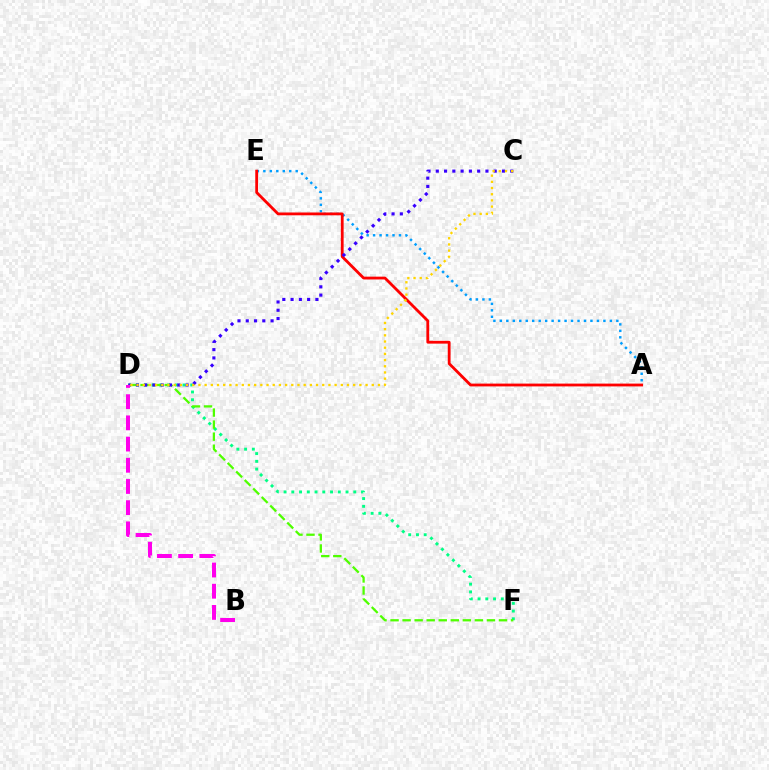{('D', 'F'): [{'color': '#00ff86', 'line_style': 'dotted', 'thickness': 2.1}, {'color': '#4fff00', 'line_style': 'dashed', 'thickness': 1.64}], ('A', 'E'): [{'color': '#009eff', 'line_style': 'dotted', 'thickness': 1.76}, {'color': '#ff0000', 'line_style': 'solid', 'thickness': 2.02}], ('C', 'D'): [{'color': '#3700ff', 'line_style': 'dotted', 'thickness': 2.25}, {'color': '#ffd500', 'line_style': 'dotted', 'thickness': 1.68}], ('B', 'D'): [{'color': '#ff00ed', 'line_style': 'dashed', 'thickness': 2.88}]}